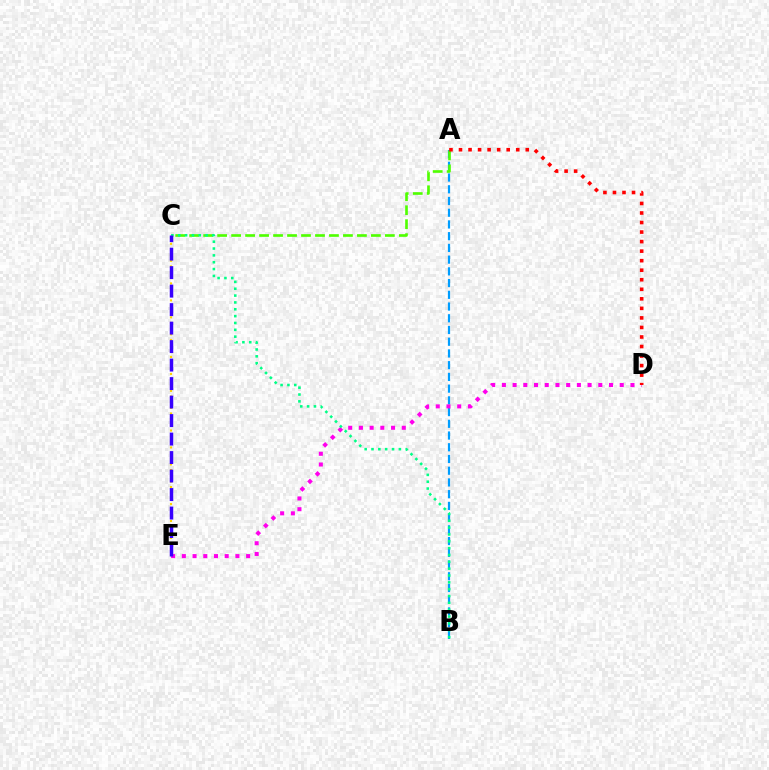{('A', 'B'): [{'color': '#009eff', 'line_style': 'dashed', 'thickness': 1.59}], ('A', 'C'): [{'color': '#4fff00', 'line_style': 'dashed', 'thickness': 1.9}], ('C', 'E'): [{'color': '#ffd500', 'line_style': 'dotted', 'thickness': 1.54}, {'color': '#3700ff', 'line_style': 'dashed', 'thickness': 2.51}], ('D', 'E'): [{'color': '#ff00ed', 'line_style': 'dotted', 'thickness': 2.91}], ('A', 'D'): [{'color': '#ff0000', 'line_style': 'dotted', 'thickness': 2.59}], ('B', 'C'): [{'color': '#00ff86', 'line_style': 'dotted', 'thickness': 1.86}]}